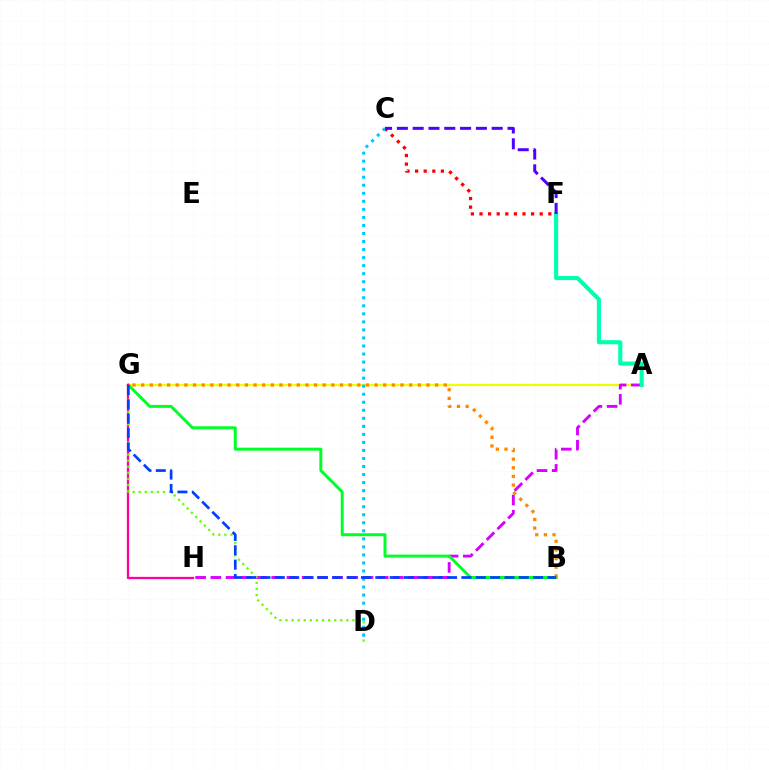{('A', 'G'): [{'color': '#eeff00', 'line_style': 'solid', 'thickness': 1.63}], ('A', 'H'): [{'color': '#d600ff', 'line_style': 'dashed', 'thickness': 2.07}], ('B', 'G'): [{'color': '#00ff27', 'line_style': 'solid', 'thickness': 2.13}, {'color': '#ff8800', 'line_style': 'dotted', 'thickness': 2.35}, {'color': '#003fff', 'line_style': 'dashed', 'thickness': 1.95}], ('C', 'F'): [{'color': '#ff0000', 'line_style': 'dotted', 'thickness': 2.34}, {'color': '#4f00ff', 'line_style': 'dashed', 'thickness': 2.15}], ('A', 'F'): [{'color': '#00ffaf', 'line_style': 'solid', 'thickness': 2.96}], ('G', 'H'): [{'color': '#ff00a0', 'line_style': 'solid', 'thickness': 1.65}], ('D', 'G'): [{'color': '#66ff00', 'line_style': 'dotted', 'thickness': 1.65}], ('C', 'D'): [{'color': '#00c7ff', 'line_style': 'dotted', 'thickness': 2.18}]}